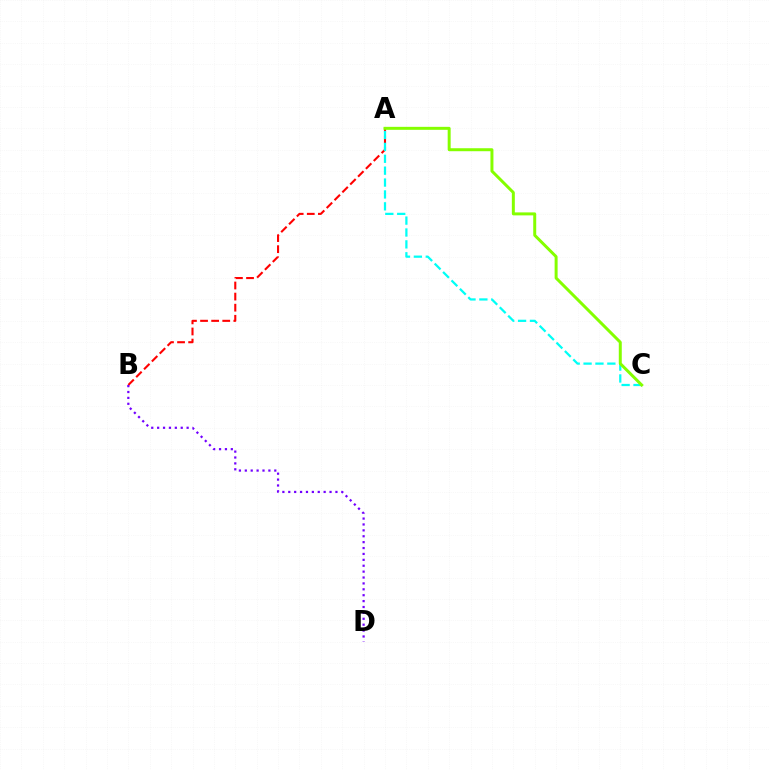{('A', 'B'): [{'color': '#ff0000', 'line_style': 'dashed', 'thickness': 1.51}], ('B', 'D'): [{'color': '#7200ff', 'line_style': 'dotted', 'thickness': 1.6}], ('A', 'C'): [{'color': '#00fff6', 'line_style': 'dashed', 'thickness': 1.62}, {'color': '#84ff00', 'line_style': 'solid', 'thickness': 2.15}]}